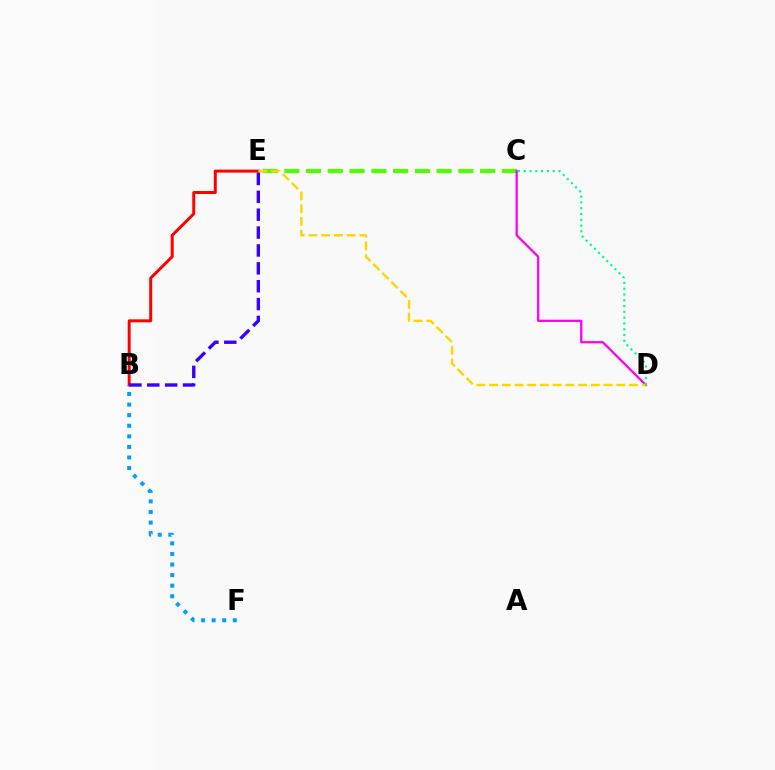{('B', 'E'): [{'color': '#ff0000', 'line_style': 'solid', 'thickness': 2.15}, {'color': '#3700ff', 'line_style': 'dashed', 'thickness': 2.43}], ('C', 'E'): [{'color': '#4fff00', 'line_style': 'dashed', 'thickness': 2.96}], ('C', 'D'): [{'color': '#ff00ed', 'line_style': 'solid', 'thickness': 1.63}, {'color': '#00ff86', 'line_style': 'dotted', 'thickness': 1.57}], ('D', 'E'): [{'color': '#ffd500', 'line_style': 'dashed', 'thickness': 1.73}], ('B', 'F'): [{'color': '#009eff', 'line_style': 'dotted', 'thickness': 2.87}]}